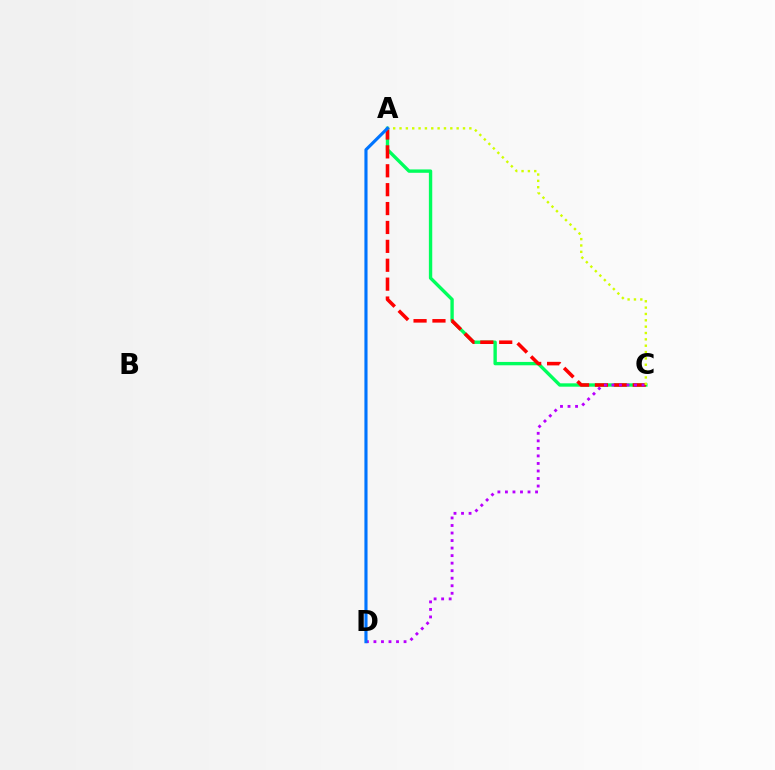{('A', 'C'): [{'color': '#00ff5c', 'line_style': 'solid', 'thickness': 2.42}, {'color': '#ff0000', 'line_style': 'dashed', 'thickness': 2.57}, {'color': '#d1ff00', 'line_style': 'dotted', 'thickness': 1.72}], ('C', 'D'): [{'color': '#b900ff', 'line_style': 'dotted', 'thickness': 2.05}], ('A', 'D'): [{'color': '#0074ff', 'line_style': 'solid', 'thickness': 2.25}]}